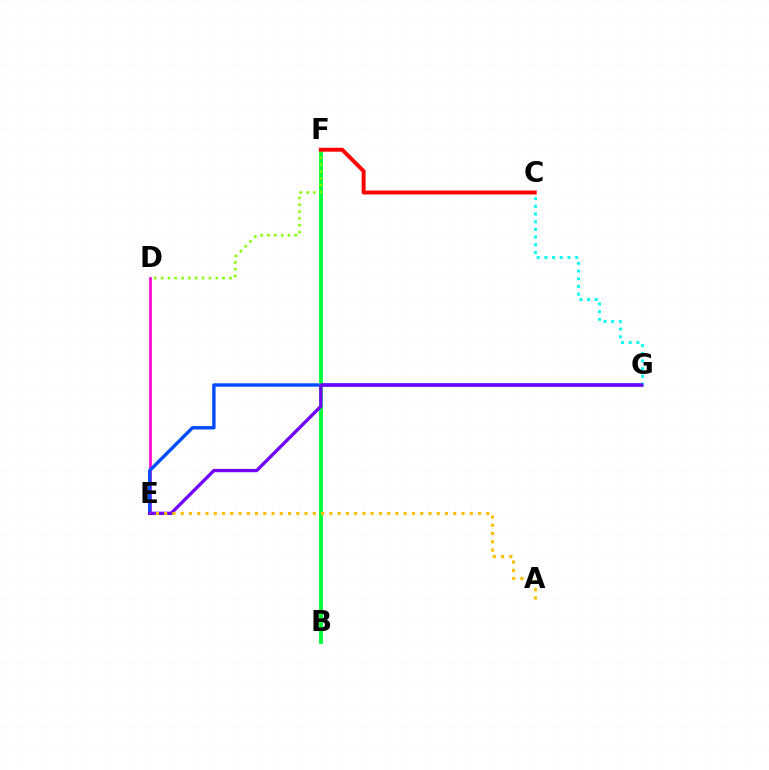{('D', 'E'): [{'color': '#ff00cf', 'line_style': 'solid', 'thickness': 1.92}], ('E', 'G'): [{'color': '#004bff', 'line_style': 'solid', 'thickness': 2.44}, {'color': '#7200ff', 'line_style': 'solid', 'thickness': 2.39}], ('C', 'G'): [{'color': '#00fff6', 'line_style': 'dotted', 'thickness': 2.09}], ('B', 'F'): [{'color': '#00ff39', 'line_style': 'solid', 'thickness': 2.79}], ('D', 'F'): [{'color': '#84ff00', 'line_style': 'dotted', 'thickness': 1.86}], ('A', 'E'): [{'color': '#ffbd00', 'line_style': 'dotted', 'thickness': 2.24}], ('C', 'F'): [{'color': '#ff0000', 'line_style': 'solid', 'thickness': 2.82}]}